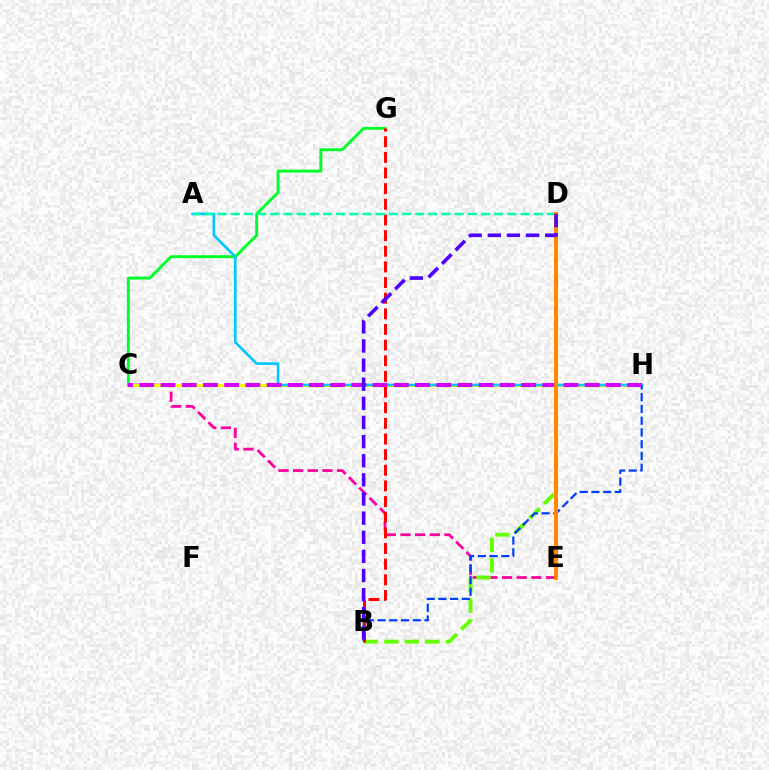{('C', 'E'): [{'color': '#ff00a0', 'line_style': 'dashed', 'thickness': 1.99}], ('C', 'H'): [{'color': '#eeff00', 'line_style': 'solid', 'thickness': 2.39}, {'color': '#d600ff', 'line_style': 'dashed', 'thickness': 2.88}], ('C', 'G'): [{'color': '#00ff27', 'line_style': 'solid', 'thickness': 2.09}], ('B', 'D'): [{'color': '#66ff00', 'line_style': 'dashed', 'thickness': 2.79}, {'color': '#4f00ff', 'line_style': 'dashed', 'thickness': 2.6}], ('A', 'H'): [{'color': '#00c7ff', 'line_style': 'solid', 'thickness': 1.88}], ('B', 'H'): [{'color': '#003fff', 'line_style': 'dashed', 'thickness': 1.6}], ('B', 'G'): [{'color': '#ff0000', 'line_style': 'dashed', 'thickness': 2.13}], ('A', 'D'): [{'color': '#00ffaf', 'line_style': 'dashed', 'thickness': 1.79}], ('D', 'E'): [{'color': '#ff8800', 'line_style': 'solid', 'thickness': 2.87}]}